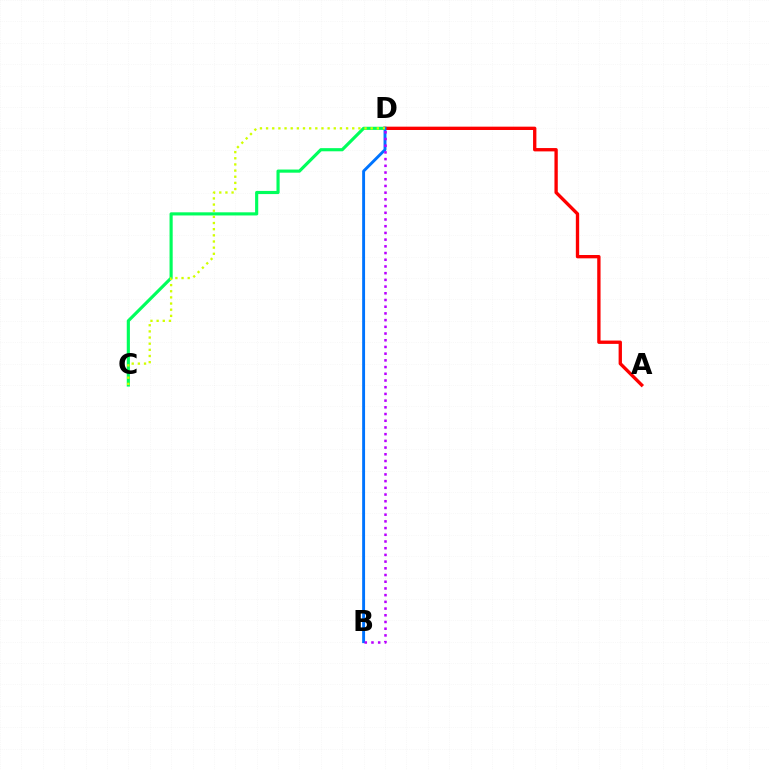{('C', 'D'): [{'color': '#00ff5c', 'line_style': 'solid', 'thickness': 2.27}, {'color': '#d1ff00', 'line_style': 'dotted', 'thickness': 1.67}], ('A', 'D'): [{'color': '#ff0000', 'line_style': 'solid', 'thickness': 2.4}], ('B', 'D'): [{'color': '#0074ff', 'line_style': 'solid', 'thickness': 2.09}, {'color': '#b900ff', 'line_style': 'dotted', 'thickness': 1.82}]}